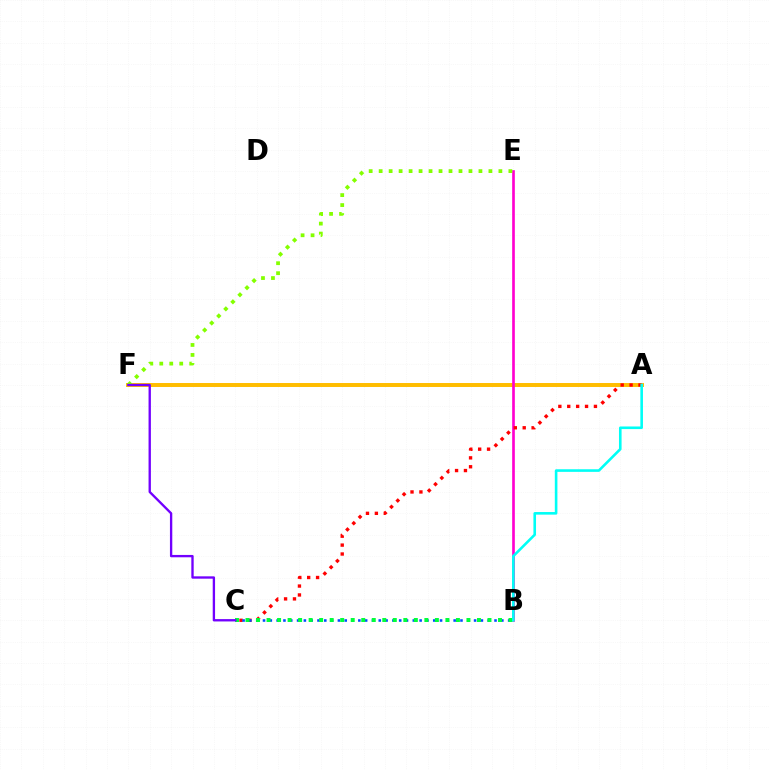{('A', 'F'): [{'color': '#ffbd00', 'line_style': 'solid', 'thickness': 2.85}], ('B', 'E'): [{'color': '#ff00cf', 'line_style': 'solid', 'thickness': 1.92}], ('E', 'F'): [{'color': '#84ff00', 'line_style': 'dotted', 'thickness': 2.71}], ('A', 'C'): [{'color': '#ff0000', 'line_style': 'dotted', 'thickness': 2.42}], ('B', 'C'): [{'color': '#004bff', 'line_style': 'dotted', 'thickness': 1.85}, {'color': '#00ff39', 'line_style': 'dotted', 'thickness': 2.86}], ('C', 'F'): [{'color': '#7200ff', 'line_style': 'solid', 'thickness': 1.69}], ('A', 'B'): [{'color': '#00fff6', 'line_style': 'solid', 'thickness': 1.87}]}